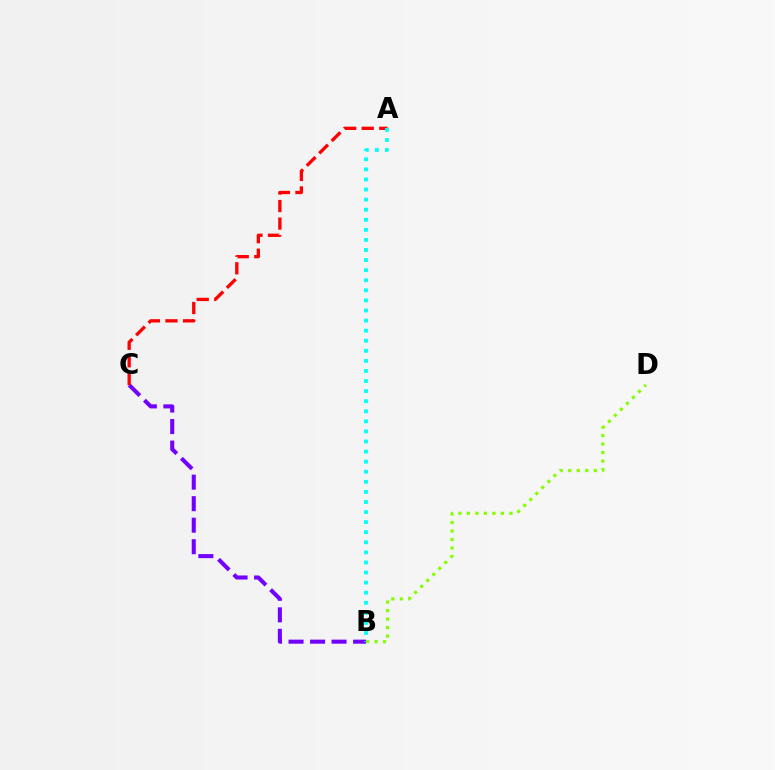{('B', 'C'): [{'color': '#7200ff', 'line_style': 'dashed', 'thickness': 2.92}], ('A', 'C'): [{'color': '#ff0000', 'line_style': 'dashed', 'thickness': 2.38}], ('A', 'B'): [{'color': '#00fff6', 'line_style': 'dotted', 'thickness': 2.74}], ('B', 'D'): [{'color': '#84ff00', 'line_style': 'dotted', 'thickness': 2.31}]}